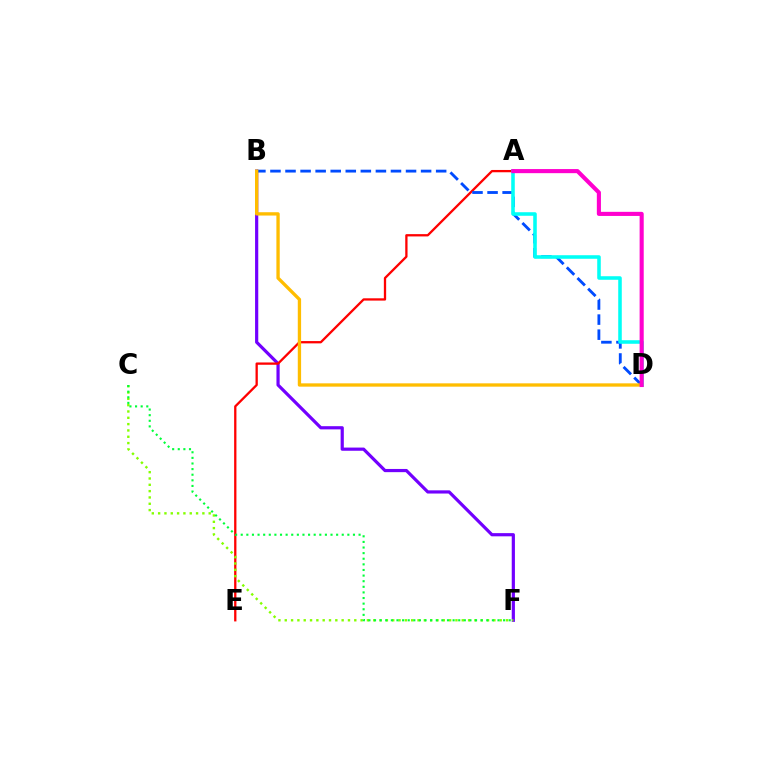{('B', 'F'): [{'color': '#7200ff', 'line_style': 'solid', 'thickness': 2.3}], ('A', 'E'): [{'color': '#ff0000', 'line_style': 'solid', 'thickness': 1.65}], ('C', 'F'): [{'color': '#84ff00', 'line_style': 'dotted', 'thickness': 1.72}, {'color': '#00ff39', 'line_style': 'dotted', 'thickness': 1.52}], ('B', 'D'): [{'color': '#004bff', 'line_style': 'dashed', 'thickness': 2.05}, {'color': '#ffbd00', 'line_style': 'solid', 'thickness': 2.39}], ('A', 'D'): [{'color': '#00fff6', 'line_style': 'solid', 'thickness': 2.56}, {'color': '#ff00cf', 'line_style': 'solid', 'thickness': 2.96}]}